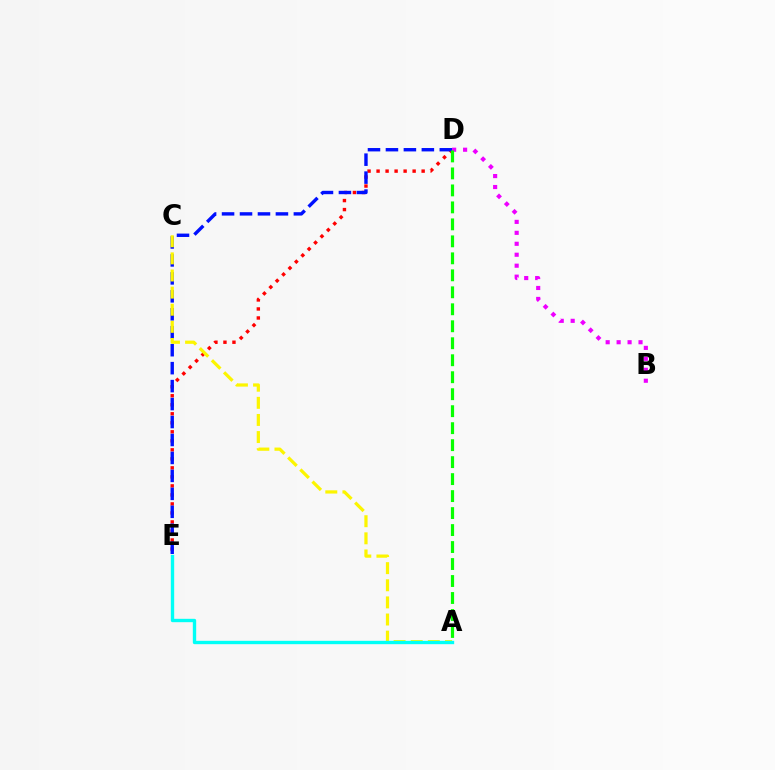{('D', 'E'): [{'color': '#ff0000', 'line_style': 'dotted', 'thickness': 2.45}, {'color': '#0010ff', 'line_style': 'dashed', 'thickness': 2.44}], ('B', 'D'): [{'color': '#ee00ff', 'line_style': 'dotted', 'thickness': 2.98}], ('A', 'D'): [{'color': '#08ff00', 'line_style': 'dashed', 'thickness': 2.31}], ('A', 'C'): [{'color': '#fcf500', 'line_style': 'dashed', 'thickness': 2.33}], ('A', 'E'): [{'color': '#00fff6', 'line_style': 'solid', 'thickness': 2.42}]}